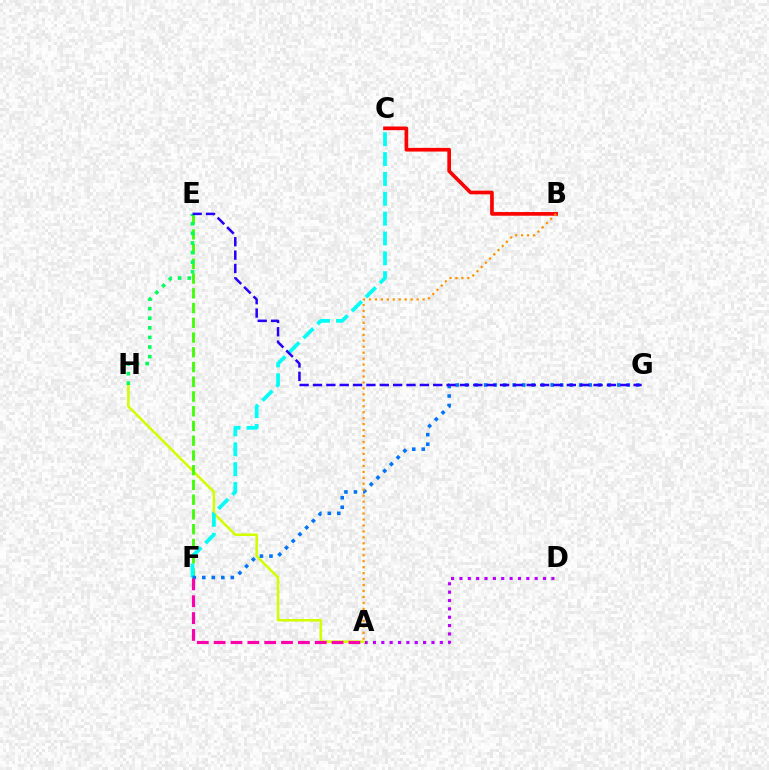{('A', 'D'): [{'color': '#b900ff', 'line_style': 'dotted', 'thickness': 2.27}], ('A', 'H'): [{'color': '#d1ff00', 'line_style': 'solid', 'thickness': 1.83}], ('E', 'F'): [{'color': '#3dff00', 'line_style': 'dashed', 'thickness': 2.0}], ('E', 'H'): [{'color': '#00ff5c', 'line_style': 'dotted', 'thickness': 2.61}], ('B', 'C'): [{'color': '#ff0000', 'line_style': 'solid', 'thickness': 2.64}], ('C', 'F'): [{'color': '#00fff6', 'line_style': 'dashed', 'thickness': 2.7}], ('F', 'G'): [{'color': '#0074ff', 'line_style': 'dotted', 'thickness': 2.58}], ('E', 'G'): [{'color': '#2500ff', 'line_style': 'dashed', 'thickness': 1.82}], ('A', 'F'): [{'color': '#ff00ac', 'line_style': 'dashed', 'thickness': 2.29}], ('A', 'B'): [{'color': '#ff9400', 'line_style': 'dotted', 'thickness': 1.62}]}